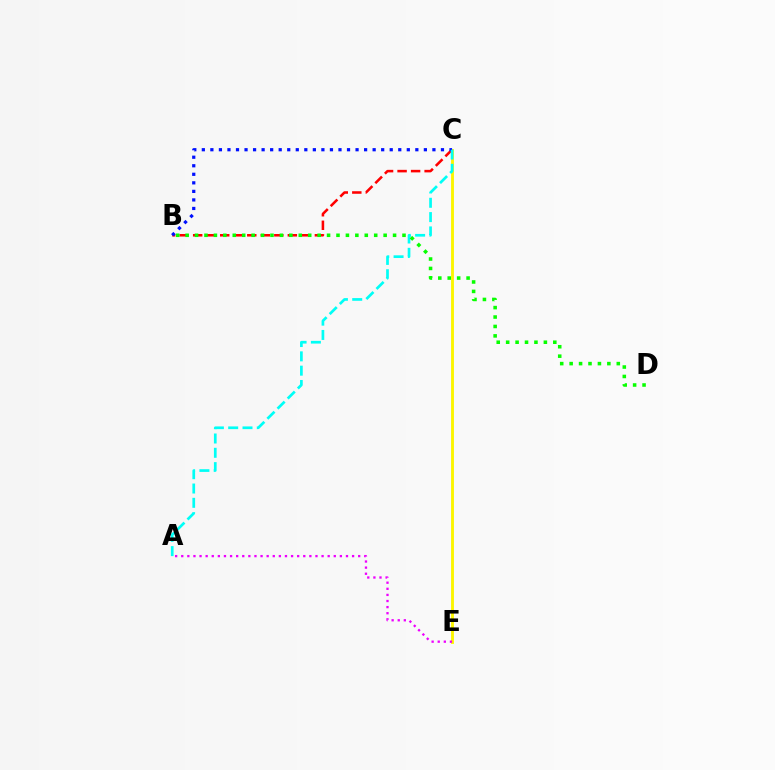{('C', 'E'): [{'color': '#fcf500', 'line_style': 'solid', 'thickness': 2.06}], ('B', 'C'): [{'color': '#ff0000', 'line_style': 'dashed', 'thickness': 1.84}, {'color': '#0010ff', 'line_style': 'dotted', 'thickness': 2.32}], ('A', 'E'): [{'color': '#ee00ff', 'line_style': 'dotted', 'thickness': 1.66}], ('A', 'C'): [{'color': '#00fff6', 'line_style': 'dashed', 'thickness': 1.94}], ('B', 'D'): [{'color': '#08ff00', 'line_style': 'dotted', 'thickness': 2.56}]}